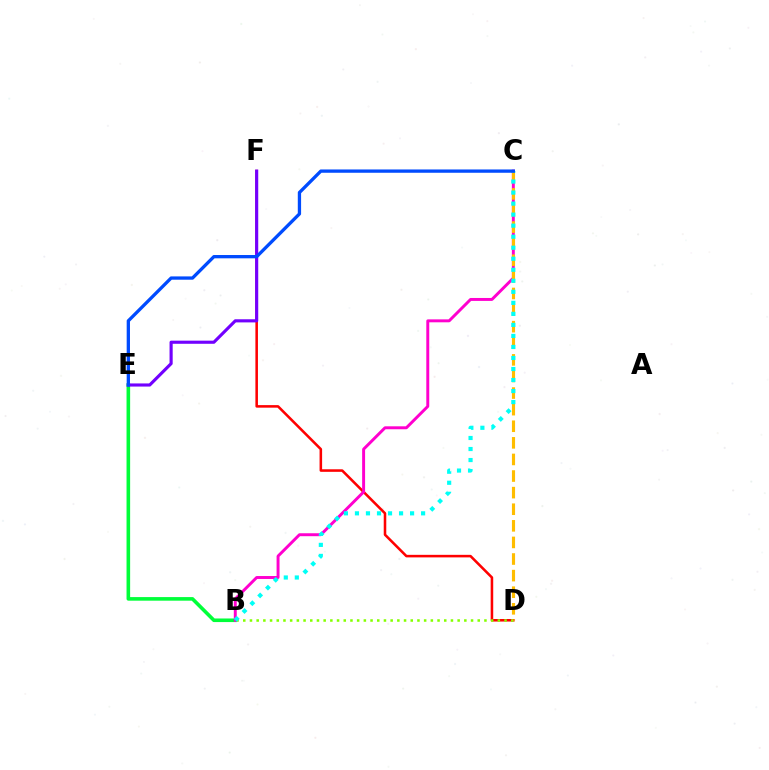{('D', 'F'): [{'color': '#ff0000', 'line_style': 'solid', 'thickness': 1.84}], ('B', 'D'): [{'color': '#84ff00', 'line_style': 'dotted', 'thickness': 1.82}], ('B', 'E'): [{'color': '#00ff39', 'line_style': 'solid', 'thickness': 2.59}], ('E', 'F'): [{'color': '#7200ff', 'line_style': 'solid', 'thickness': 2.26}], ('B', 'C'): [{'color': '#ff00cf', 'line_style': 'solid', 'thickness': 2.12}, {'color': '#00fff6', 'line_style': 'dotted', 'thickness': 3.0}], ('C', 'D'): [{'color': '#ffbd00', 'line_style': 'dashed', 'thickness': 2.25}], ('C', 'E'): [{'color': '#004bff', 'line_style': 'solid', 'thickness': 2.38}]}